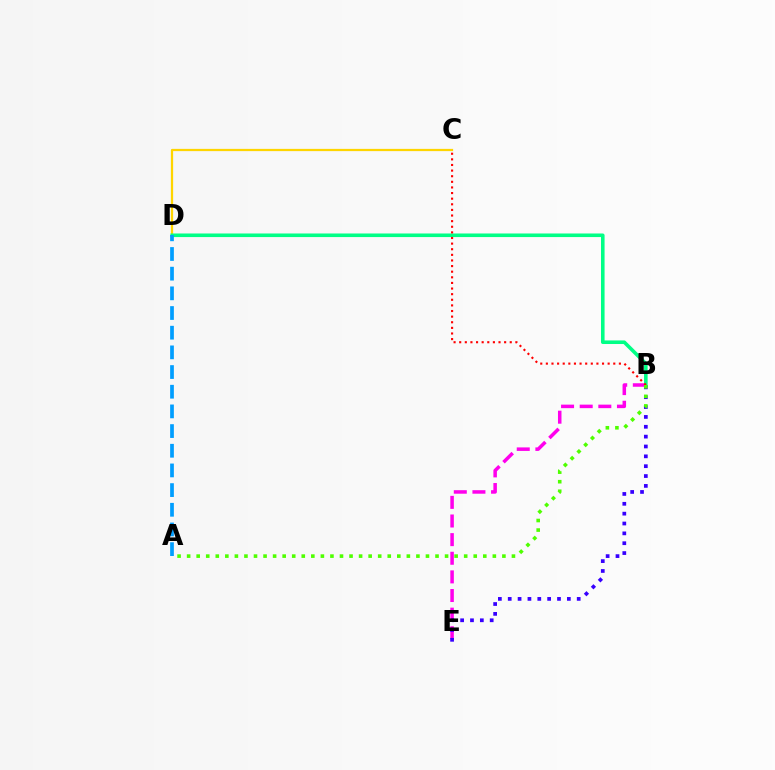{('B', 'E'): [{'color': '#ff00ed', 'line_style': 'dashed', 'thickness': 2.53}, {'color': '#3700ff', 'line_style': 'dotted', 'thickness': 2.68}], ('C', 'D'): [{'color': '#ffd500', 'line_style': 'solid', 'thickness': 1.61}], ('B', 'D'): [{'color': '#00ff86', 'line_style': 'solid', 'thickness': 2.58}], ('B', 'C'): [{'color': '#ff0000', 'line_style': 'dotted', 'thickness': 1.53}], ('A', 'D'): [{'color': '#009eff', 'line_style': 'dashed', 'thickness': 2.67}], ('A', 'B'): [{'color': '#4fff00', 'line_style': 'dotted', 'thickness': 2.6}]}